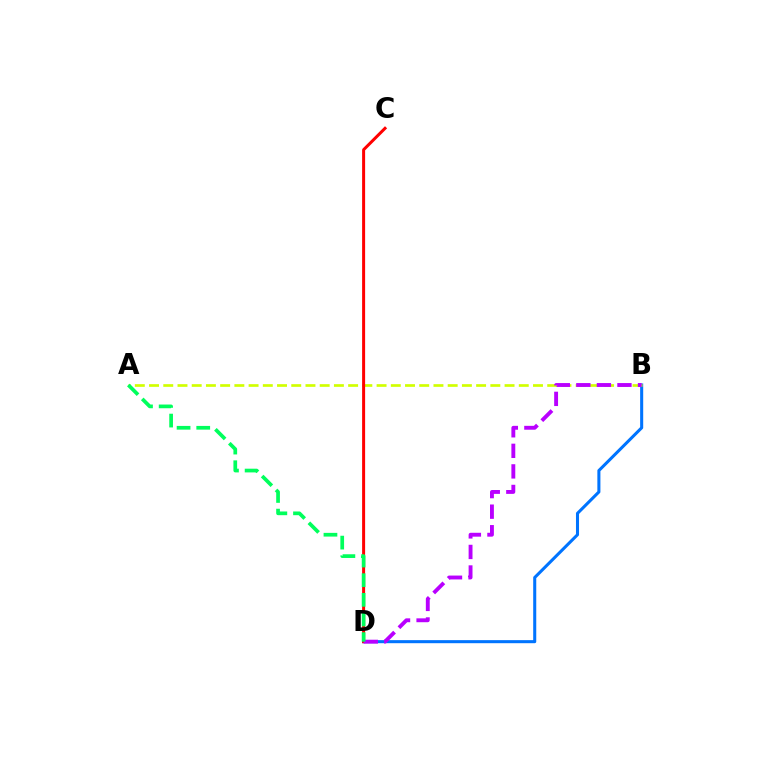{('B', 'D'): [{'color': '#0074ff', 'line_style': 'solid', 'thickness': 2.2}, {'color': '#b900ff', 'line_style': 'dashed', 'thickness': 2.79}], ('A', 'B'): [{'color': '#d1ff00', 'line_style': 'dashed', 'thickness': 1.93}], ('C', 'D'): [{'color': '#ff0000', 'line_style': 'solid', 'thickness': 2.16}], ('A', 'D'): [{'color': '#00ff5c', 'line_style': 'dashed', 'thickness': 2.67}]}